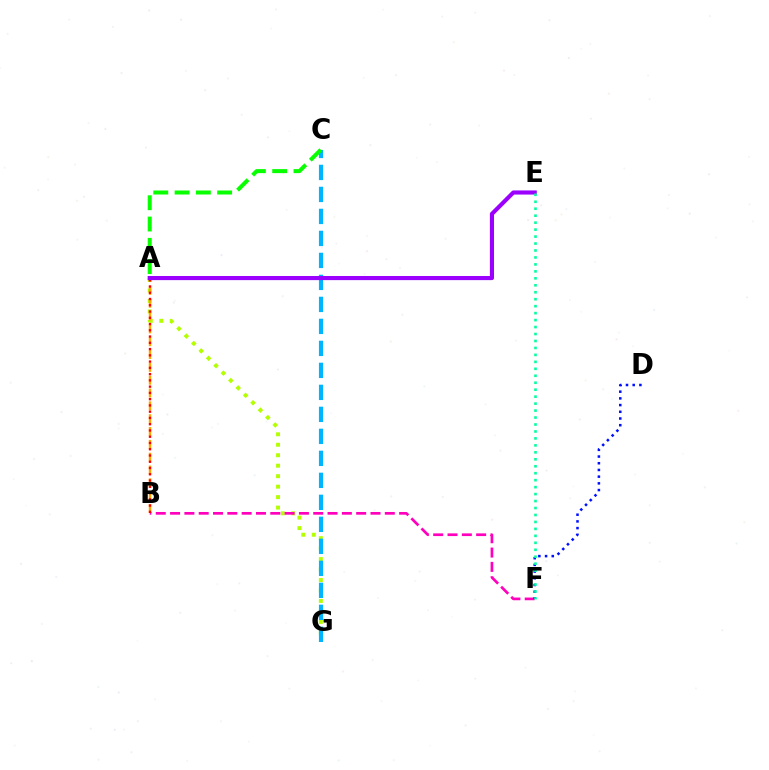{('A', 'G'): [{'color': '#b3ff00', 'line_style': 'dotted', 'thickness': 2.85}], ('C', 'G'): [{'color': '#00b5ff', 'line_style': 'dashed', 'thickness': 2.99}], ('B', 'F'): [{'color': '#ff00bd', 'line_style': 'dashed', 'thickness': 1.94}], ('A', 'B'): [{'color': '#ffa500', 'line_style': 'dashed', 'thickness': 1.74}, {'color': '#ff0000', 'line_style': 'dotted', 'thickness': 1.7}], ('A', 'C'): [{'color': '#08ff00', 'line_style': 'dashed', 'thickness': 2.89}], ('D', 'F'): [{'color': '#0010ff', 'line_style': 'dotted', 'thickness': 1.82}], ('A', 'E'): [{'color': '#9b00ff', 'line_style': 'solid', 'thickness': 2.97}], ('E', 'F'): [{'color': '#00ff9d', 'line_style': 'dotted', 'thickness': 1.89}]}